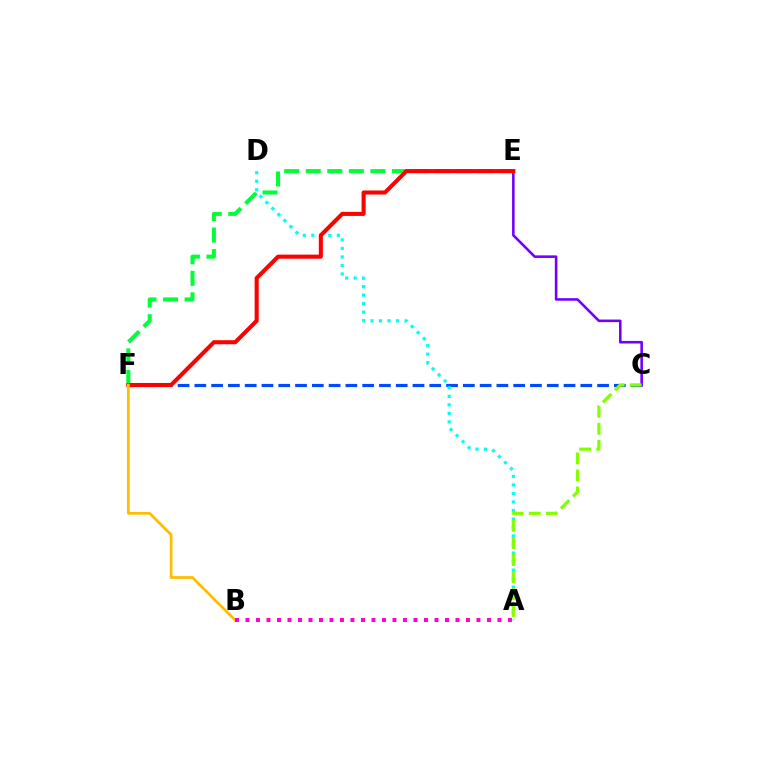{('C', 'F'): [{'color': '#004bff', 'line_style': 'dashed', 'thickness': 2.28}], ('C', 'E'): [{'color': '#7200ff', 'line_style': 'solid', 'thickness': 1.86}], ('A', 'D'): [{'color': '#00fff6', 'line_style': 'dotted', 'thickness': 2.31}], ('A', 'C'): [{'color': '#84ff00', 'line_style': 'dashed', 'thickness': 2.31}], ('E', 'F'): [{'color': '#00ff39', 'line_style': 'dashed', 'thickness': 2.93}, {'color': '#ff0000', 'line_style': 'solid', 'thickness': 2.93}], ('B', 'F'): [{'color': '#ffbd00', 'line_style': 'solid', 'thickness': 1.97}], ('A', 'B'): [{'color': '#ff00cf', 'line_style': 'dotted', 'thickness': 2.85}]}